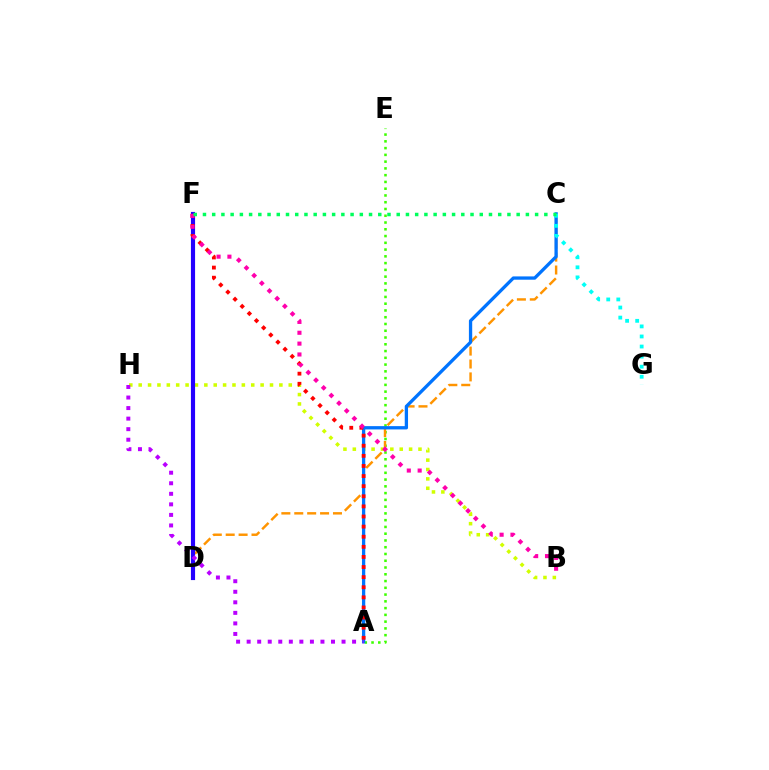{('B', 'H'): [{'color': '#d1ff00', 'line_style': 'dotted', 'thickness': 2.55}], ('A', 'E'): [{'color': '#3dff00', 'line_style': 'dotted', 'thickness': 1.84}], ('C', 'D'): [{'color': '#ff9400', 'line_style': 'dashed', 'thickness': 1.75}], ('D', 'F'): [{'color': '#2500ff', 'line_style': 'solid', 'thickness': 2.98}], ('A', 'C'): [{'color': '#0074ff', 'line_style': 'solid', 'thickness': 2.37}], ('C', 'G'): [{'color': '#00fff6', 'line_style': 'dotted', 'thickness': 2.73}], ('A', 'F'): [{'color': '#ff0000', 'line_style': 'dotted', 'thickness': 2.75}], ('B', 'F'): [{'color': '#ff00ac', 'line_style': 'dotted', 'thickness': 2.95}], ('A', 'H'): [{'color': '#b900ff', 'line_style': 'dotted', 'thickness': 2.86}], ('C', 'F'): [{'color': '#00ff5c', 'line_style': 'dotted', 'thickness': 2.51}]}